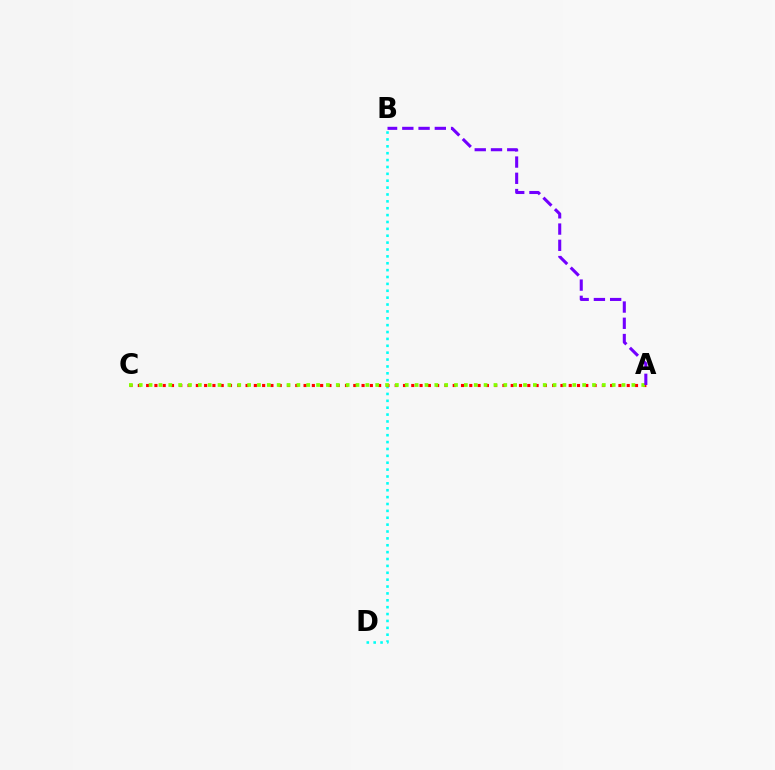{('B', 'D'): [{'color': '#00fff6', 'line_style': 'dotted', 'thickness': 1.87}], ('A', 'C'): [{'color': '#ff0000', 'line_style': 'dotted', 'thickness': 2.25}, {'color': '#84ff00', 'line_style': 'dotted', 'thickness': 2.68}], ('A', 'B'): [{'color': '#7200ff', 'line_style': 'dashed', 'thickness': 2.21}]}